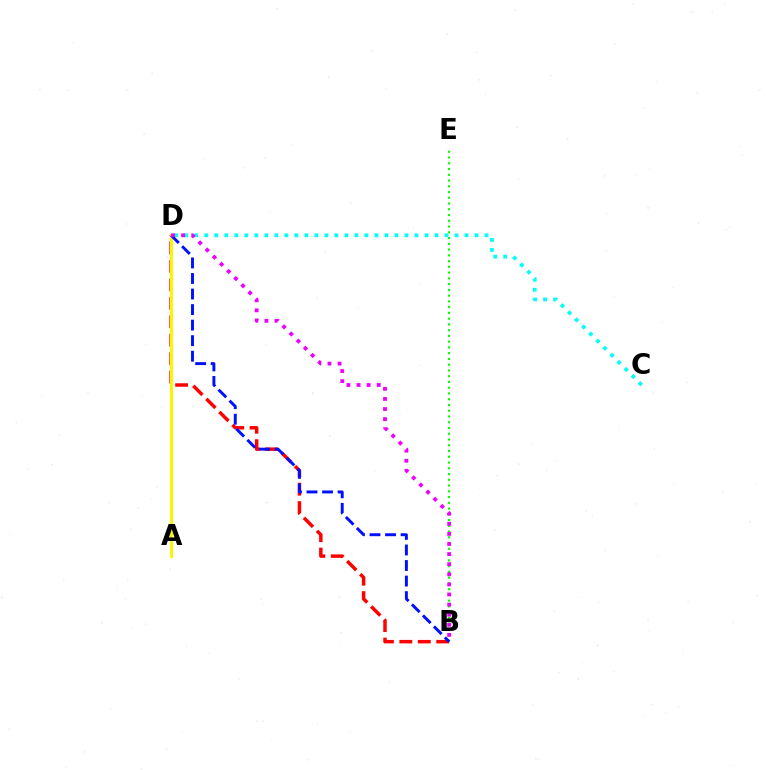{('B', 'D'): [{'color': '#ff0000', 'line_style': 'dashed', 'thickness': 2.51}, {'color': '#0010ff', 'line_style': 'dashed', 'thickness': 2.11}, {'color': '#ee00ff', 'line_style': 'dotted', 'thickness': 2.74}], ('C', 'D'): [{'color': '#00fff6', 'line_style': 'dotted', 'thickness': 2.72}], ('A', 'D'): [{'color': '#fcf500', 'line_style': 'solid', 'thickness': 2.16}], ('B', 'E'): [{'color': '#08ff00', 'line_style': 'dotted', 'thickness': 1.56}]}